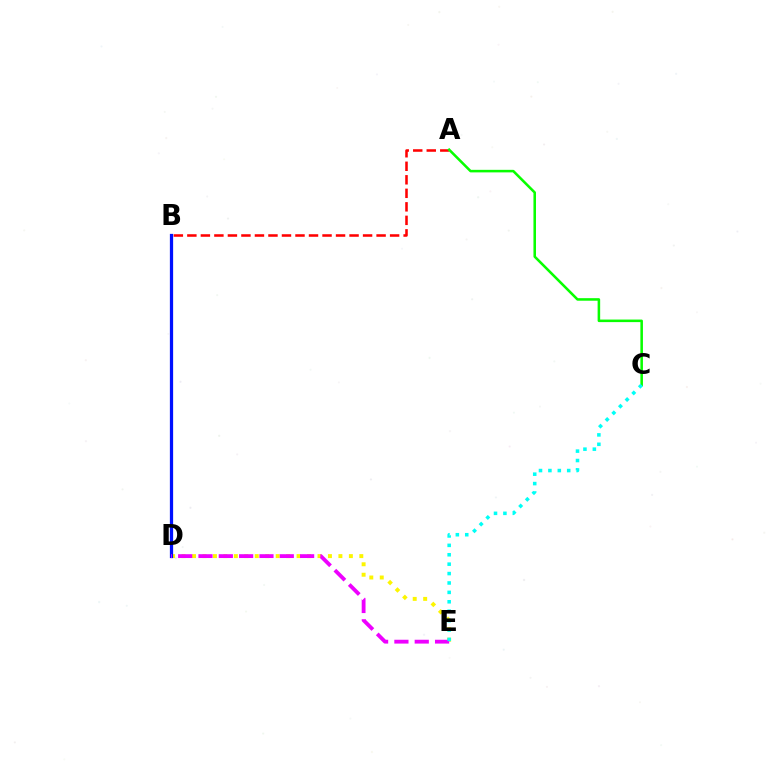{('A', 'B'): [{'color': '#ff0000', 'line_style': 'dashed', 'thickness': 1.84}], ('D', 'E'): [{'color': '#fcf500', 'line_style': 'dotted', 'thickness': 2.84}, {'color': '#ee00ff', 'line_style': 'dashed', 'thickness': 2.76}], ('B', 'D'): [{'color': '#0010ff', 'line_style': 'solid', 'thickness': 2.34}], ('A', 'C'): [{'color': '#08ff00', 'line_style': 'solid', 'thickness': 1.84}], ('C', 'E'): [{'color': '#00fff6', 'line_style': 'dotted', 'thickness': 2.56}]}